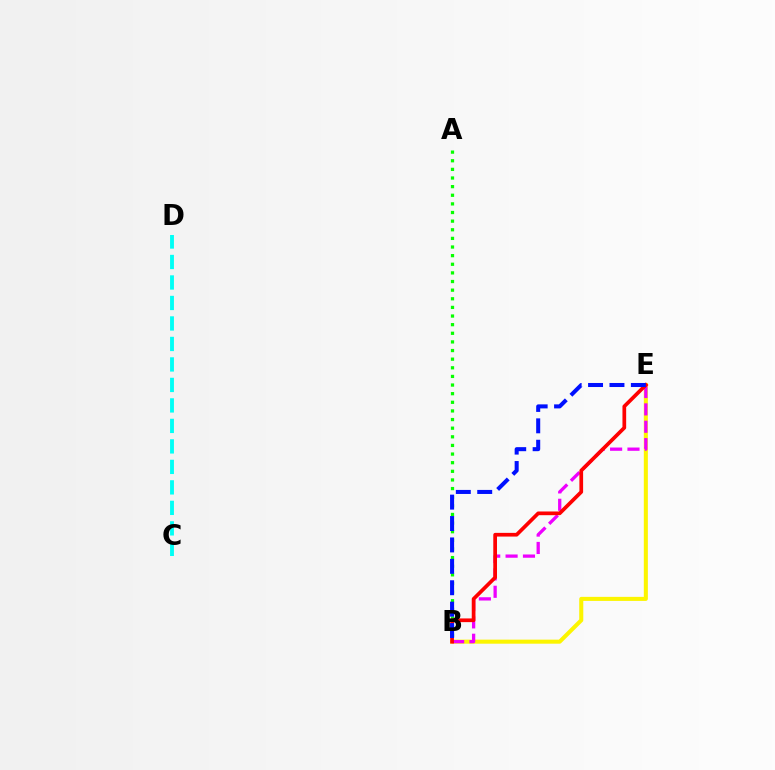{('A', 'B'): [{'color': '#08ff00', 'line_style': 'dotted', 'thickness': 2.34}], ('B', 'E'): [{'color': '#fcf500', 'line_style': 'solid', 'thickness': 2.92}, {'color': '#ee00ff', 'line_style': 'dashed', 'thickness': 2.36}, {'color': '#ff0000', 'line_style': 'solid', 'thickness': 2.67}, {'color': '#0010ff', 'line_style': 'dashed', 'thickness': 2.91}], ('C', 'D'): [{'color': '#00fff6', 'line_style': 'dashed', 'thickness': 2.78}]}